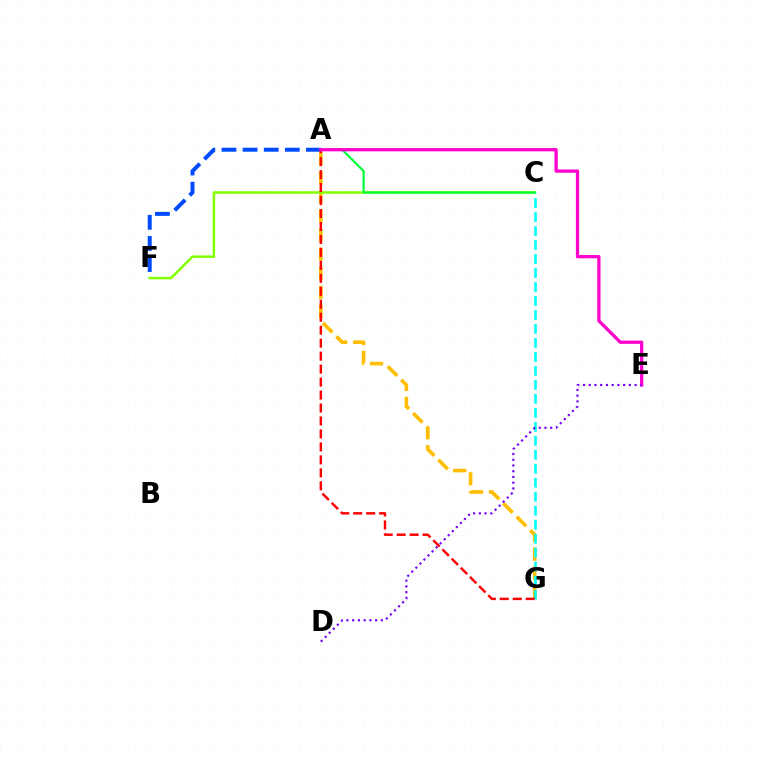{('A', 'F'): [{'color': '#004bff', 'line_style': 'dashed', 'thickness': 2.87}], ('A', 'G'): [{'color': '#ffbd00', 'line_style': 'dashed', 'thickness': 2.59}, {'color': '#ff0000', 'line_style': 'dashed', 'thickness': 1.76}], ('C', 'F'): [{'color': '#84ff00', 'line_style': 'solid', 'thickness': 1.82}], ('A', 'C'): [{'color': '#00ff39', 'line_style': 'solid', 'thickness': 1.58}], ('C', 'G'): [{'color': '#00fff6', 'line_style': 'dashed', 'thickness': 1.9}], ('A', 'E'): [{'color': '#ff00cf', 'line_style': 'solid', 'thickness': 2.35}], ('D', 'E'): [{'color': '#7200ff', 'line_style': 'dotted', 'thickness': 1.56}]}